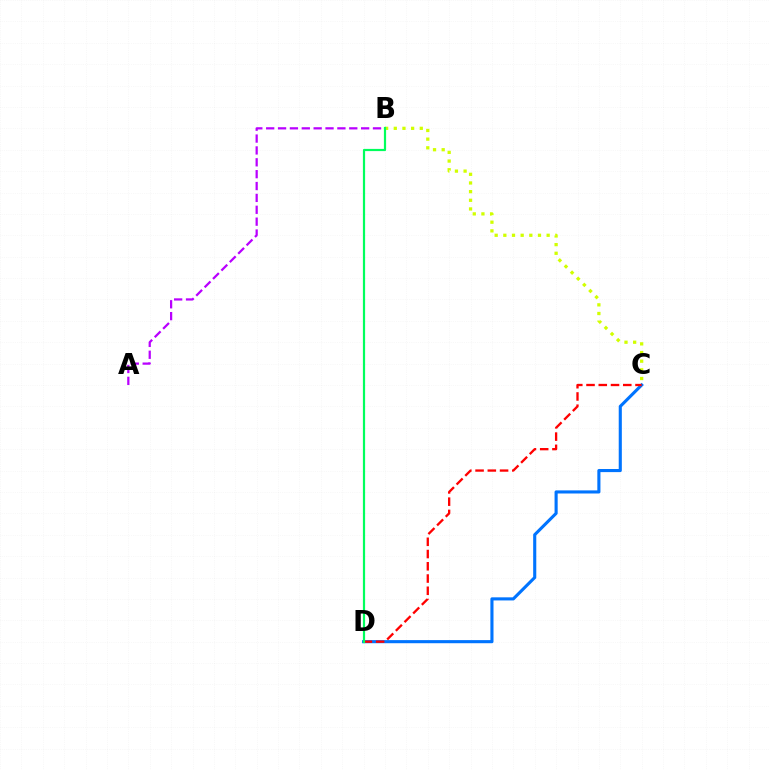{('C', 'D'): [{'color': '#0074ff', 'line_style': 'solid', 'thickness': 2.24}, {'color': '#ff0000', 'line_style': 'dashed', 'thickness': 1.66}], ('B', 'C'): [{'color': '#d1ff00', 'line_style': 'dotted', 'thickness': 2.35}], ('A', 'B'): [{'color': '#b900ff', 'line_style': 'dashed', 'thickness': 1.61}], ('B', 'D'): [{'color': '#00ff5c', 'line_style': 'solid', 'thickness': 1.59}]}